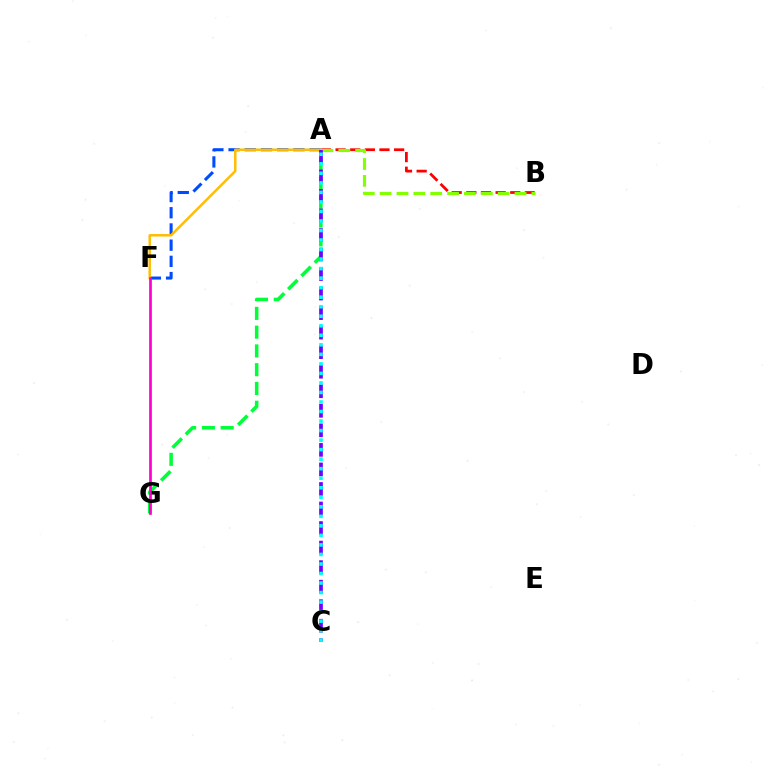{('A', 'B'): [{'color': '#ff0000', 'line_style': 'dashed', 'thickness': 1.99}, {'color': '#84ff00', 'line_style': 'dashed', 'thickness': 2.29}], ('A', 'G'): [{'color': '#00ff39', 'line_style': 'dashed', 'thickness': 2.55}], ('A', 'F'): [{'color': '#004bff', 'line_style': 'dashed', 'thickness': 2.2}, {'color': '#ffbd00', 'line_style': 'solid', 'thickness': 1.78}], ('F', 'G'): [{'color': '#ff00cf', 'line_style': 'solid', 'thickness': 1.94}], ('A', 'C'): [{'color': '#7200ff', 'line_style': 'dashed', 'thickness': 2.65}, {'color': '#00fff6', 'line_style': 'dotted', 'thickness': 2.59}]}